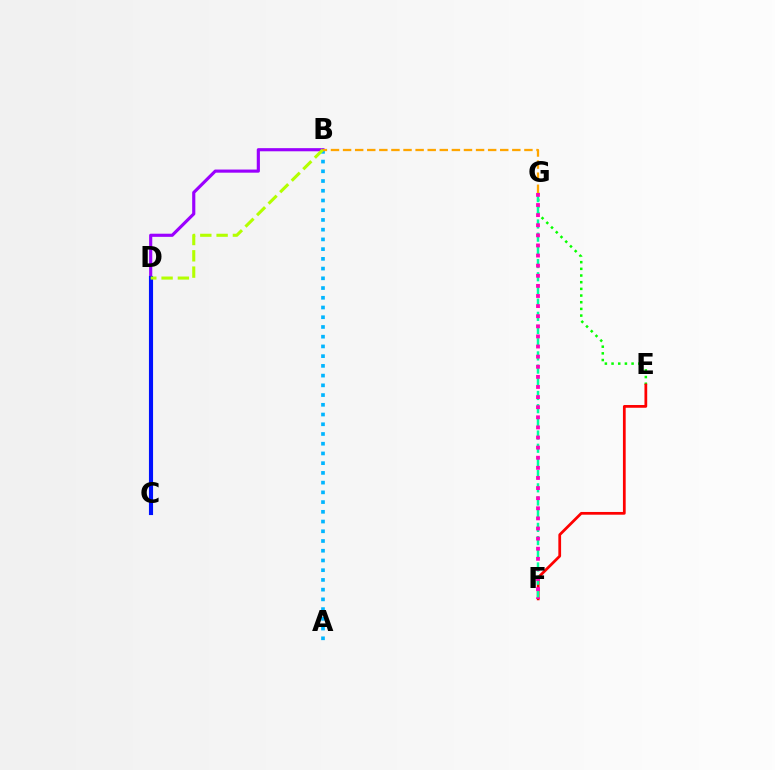{('E', 'G'): [{'color': '#08ff00', 'line_style': 'dotted', 'thickness': 1.81}], ('B', 'D'): [{'color': '#9b00ff', 'line_style': 'solid', 'thickness': 2.26}, {'color': '#b3ff00', 'line_style': 'dashed', 'thickness': 2.21}], ('A', 'B'): [{'color': '#00b5ff', 'line_style': 'dotted', 'thickness': 2.64}], ('E', 'F'): [{'color': '#ff0000', 'line_style': 'solid', 'thickness': 1.98}], ('C', 'D'): [{'color': '#0010ff', 'line_style': 'solid', 'thickness': 2.96}], ('B', 'G'): [{'color': '#ffa500', 'line_style': 'dashed', 'thickness': 1.64}], ('F', 'G'): [{'color': '#00ff9d', 'line_style': 'dashed', 'thickness': 1.79}, {'color': '#ff00bd', 'line_style': 'dotted', 'thickness': 2.75}]}